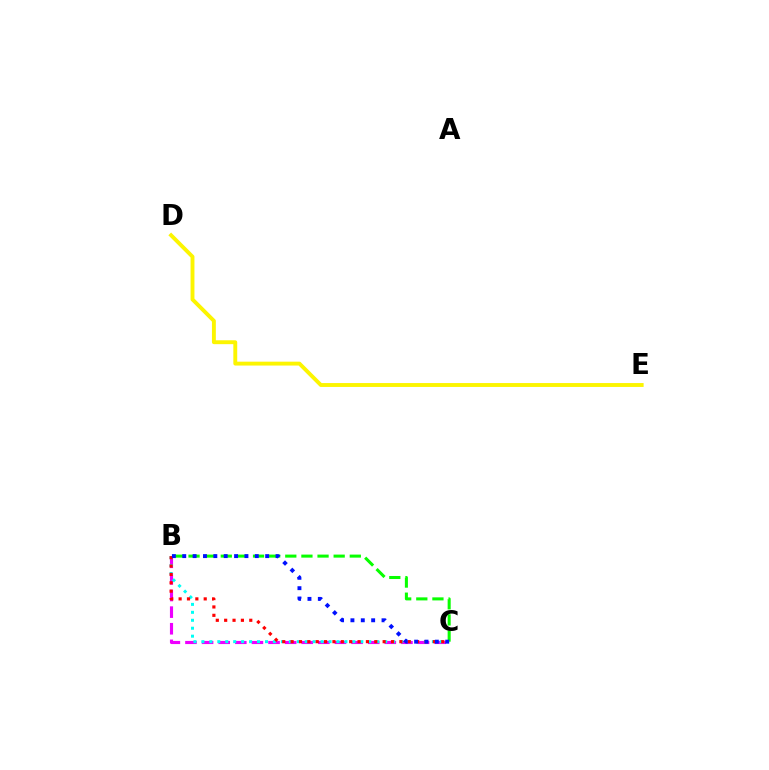{('B', 'C'): [{'color': '#ee00ff', 'line_style': 'dashed', 'thickness': 2.26}, {'color': '#00fff6', 'line_style': 'dotted', 'thickness': 2.16}, {'color': '#08ff00', 'line_style': 'dashed', 'thickness': 2.19}, {'color': '#ff0000', 'line_style': 'dotted', 'thickness': 2.27}, {'color': '#0010ff', 'line_style': 'dotted', 'thickness': 2.82}], ('D', 'E'): [{'color': '#fcf500', 'line_style': 'solid', 'thickness': 2.8}]}